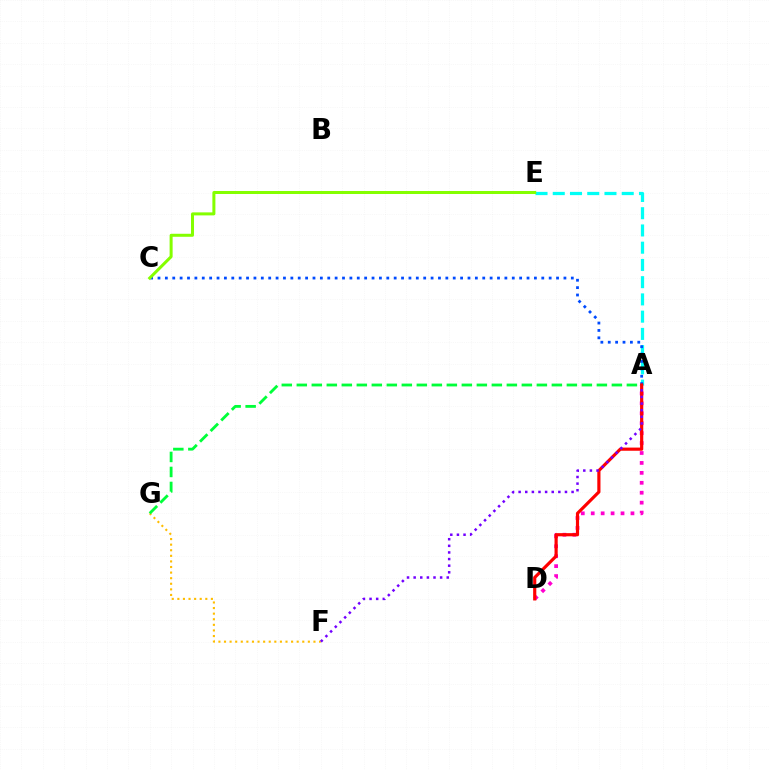{('A', 'E'): [{'color': '#00fff6', 'line_style': 'dashed', 'thickness': 2.34}], ('A', 'D'): [{'color': '#ff00cf', 'line_style': 'dotted', 'thickness': 2.7}, {'color': '#ff0000', 'line_style': 'solid', 'thickness': 2.28}], ('F', 'G'): [{'color': '#ffbd00', 'line_style': 'dotted', 'thickness': 1.52}], ('A', 'C'): [{'color': '#004bff', 'line_style': 'dotted', 'thickness': 2.01}], ('A', 'G'): [{'color': '#00ff39', 'line_style': 'dashed', 'thickness': 2.04}], ('A', 'F'): [{'color': '#7200ff', 'line_style': 'dotted', 'thickness': 1.8}], ('C', 'E'): [{'color': '#84ff00', 'line_style': 'solid', 'thickness': 2.17}]}